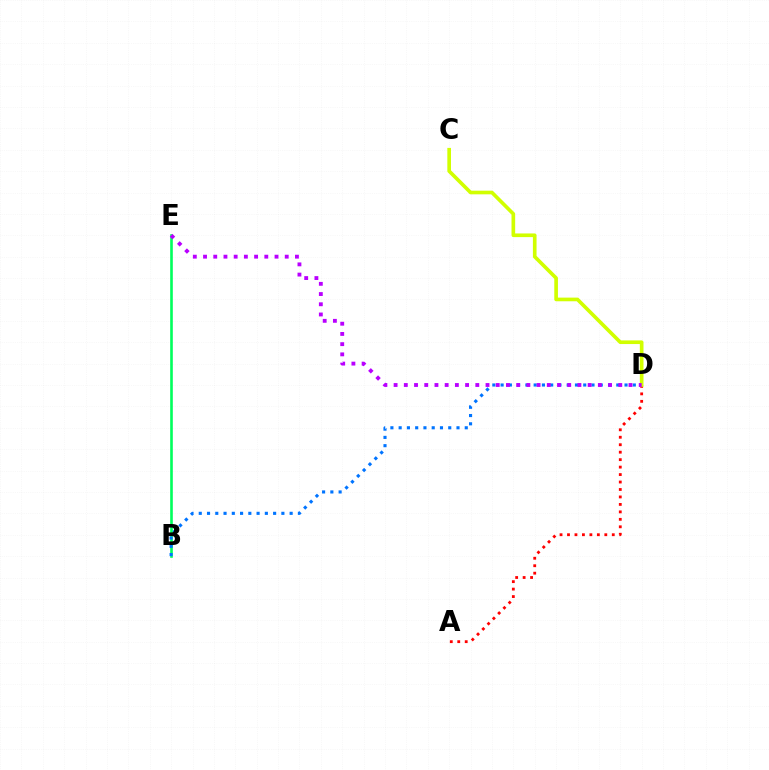{('B', 'E'): [{'color': '#00ff5c', 'line_style': 'solid', 'thickness': 1.89}], ('A', 'D'): [{'color': '#ff0000', 'line_style': 'dotted', 'thickness': 2.03}], ('B', 'D'): [{'color': '#0074ff', 'line_style': 'dotted', 'thickness': 2.24}], ('C', 'D'): [{'color': '#d1ff00', 'line_style': 'solid', 'thickness': 2.63}], ('D', 'E'): [{'color': '#b900ff', 'line_style': 'dotted', 'thickness': 2.77}]}